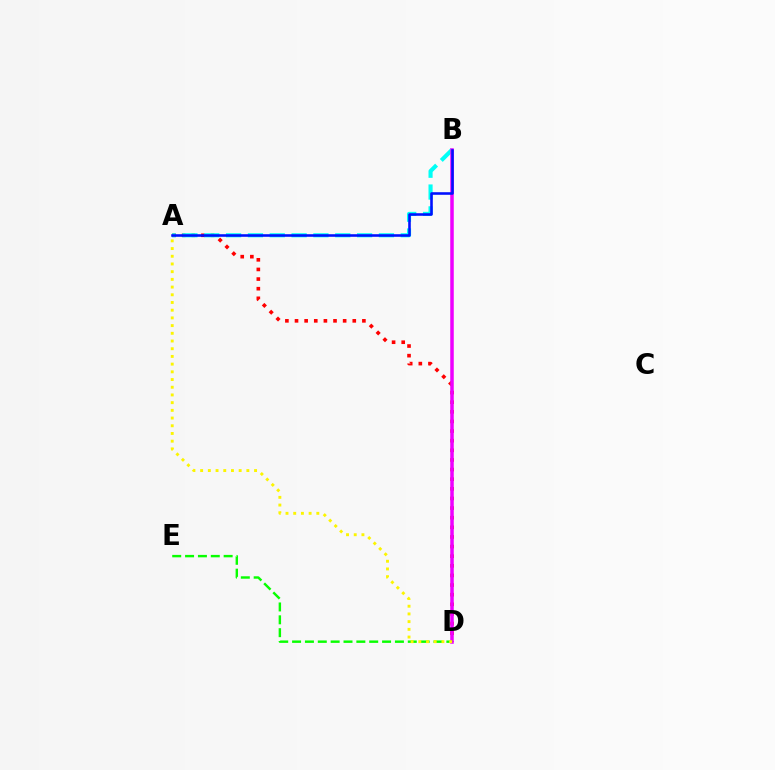{('A', 'D'): [{'color': '#ff0000', 'line_style': 'dotted', 'thickness': 2.62}, {'color': '#fcf500', 'line_style': 'dotted', 'thickness': 2.09}], ('A', 'B'): [{'color': '#00fff6', 'line_style': 'dashed', 'thickness': 2.97}, {'color': '#0010ff', 'line_style': 'solid', 'thickness': 1.86}], ('B', 'D'): [{'color': '#ee00ff', 'line_style': 'solid', 'thickness': 2.53}], ('D', 'E'): [{'color': '#08ff00', 'line_style': 'dashed', 'thickness': 1.75}]}